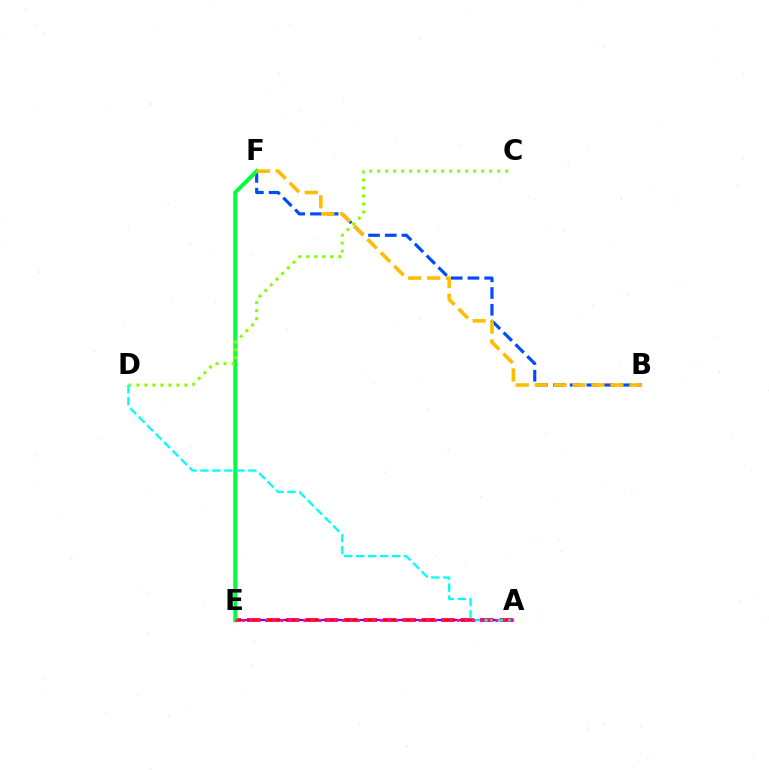{('A', 'E'): [{'color': '#7200ff', 'line_style': 'solid', 'thickness': 1.53}, {'color': '#ff0000', 'line_style': 'dashed', 'thickness': 2.64}, {'color': '#ff00cf', 'line_style': 'dotted', 'thickness': 2.09}], ('B', 'F'): [{'color': '#004bff', 'line_style': 'dashed', 'thickness': 2.27}, {'color': '#ffbd00', 'line_style': 'dashed', 'thickness': 2.57}], ('E', 'F'): [{'color': '#00ff39', 'line_style': 'solid', 'thickness': 2.86}], ('C', 'D'): [{'color': '#84ff00', 'line_style': 'dotted', 'thickness': 2.17}], ('A', 'D'): [{'color': '#00fff6', 'line_style': 'dashed', 'thickness': 1.63}]}